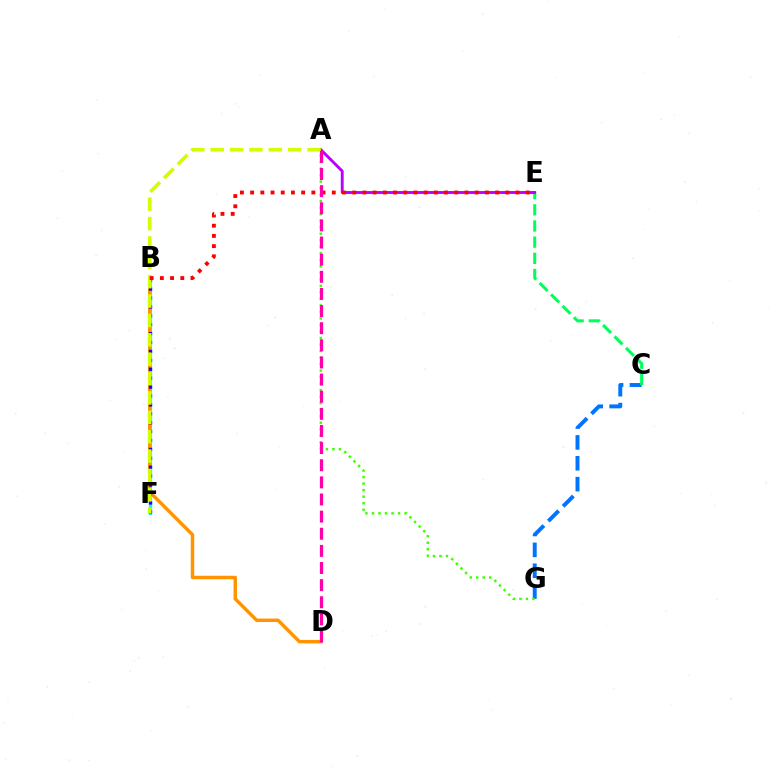{('C', 'G'): [{'color': '#0074ff', 'line_style': 'dashed', 'thickness': 2.83}], ('B', 'F'): [{'color': '#00fff6', 'line_style': 'solid', 'thickness': 2.32}, {'color': '#2500ff', 'line_style': 'dotted', 'thickness': 2.42}], ('B', 'D'): [{'color': '#ff9400', 'line_style': 'solid', 'thickness': 2.48}], ('A', 'G'): [{'color': '#3dff00', 'line_style': 'dotted', 'thickness': 1.77}], ('C', 'E'): [{'color': '#00ff5c', 'line_style': 'dashed', 'thickness': 2.2}], ('A', 'E'): [{'color': '#b900ff', 'line_style': 'solid', 'thickness': 2.08}], ('A', 'F'): [{'color': '#d1ff00', 'line_style': 'dashed', 'thickness': 2.63}], ('B', 'E'): [{'color': '#ff0000', 'line_style': 'dotted', 'thickness': 2.77}], ('A', 'D'): [{'color': '#ff00ac', 'line_style': 'dashed', 'thickness': 2.33}]}